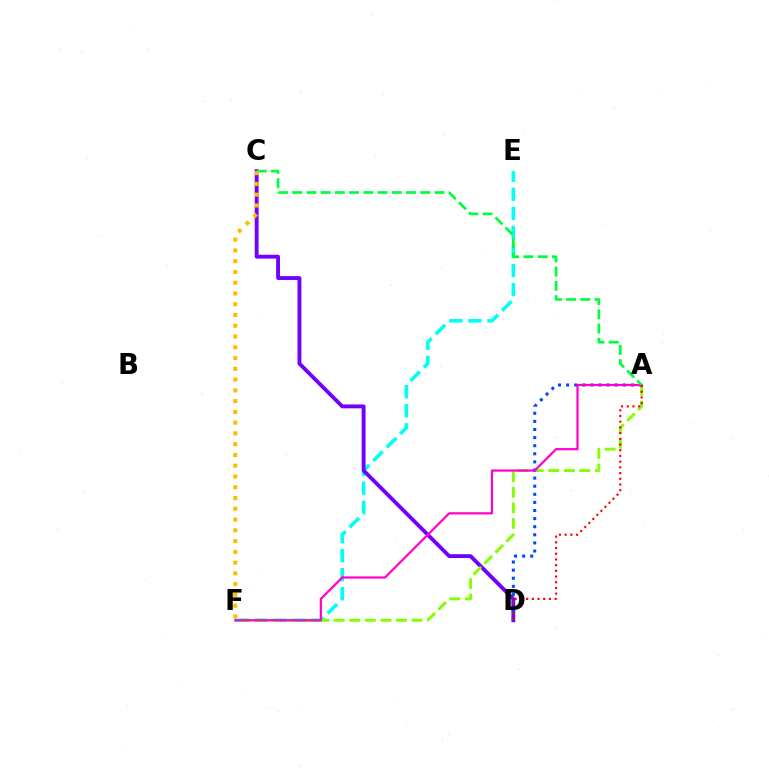{('E', 'F'): [{'color': '#00fff6', 'line_style': 'dashed', 'thickness': 2.59}], ('C', 'D'): [{'color': '#7200ff', 'line_style': 'solid', 'thickness': 2.77}], ('A', 'F'): [{'color': '#84ff00', 'line_style': 'dashed', 'thickness': 2.11}, {'color': '#ff00cf', 'line_style': 'solid', 'thickness': 1.59}], ('A', 'D'): [{'color': '#004bff', 'line_style': 'dotted', 'thickness': 2.2}, {'color': '#ff0000', 'line_style': 'dotted', 'thickness': 1.55}], ('A', 'C'): [{'color': '#00ff39', 'line_style': 'dashed', 'thickness': 1.93}], ('C', 'F'): [{'color': '#ffbd00', 'line_style': 'dotted', 'thickness': 2.93}]}